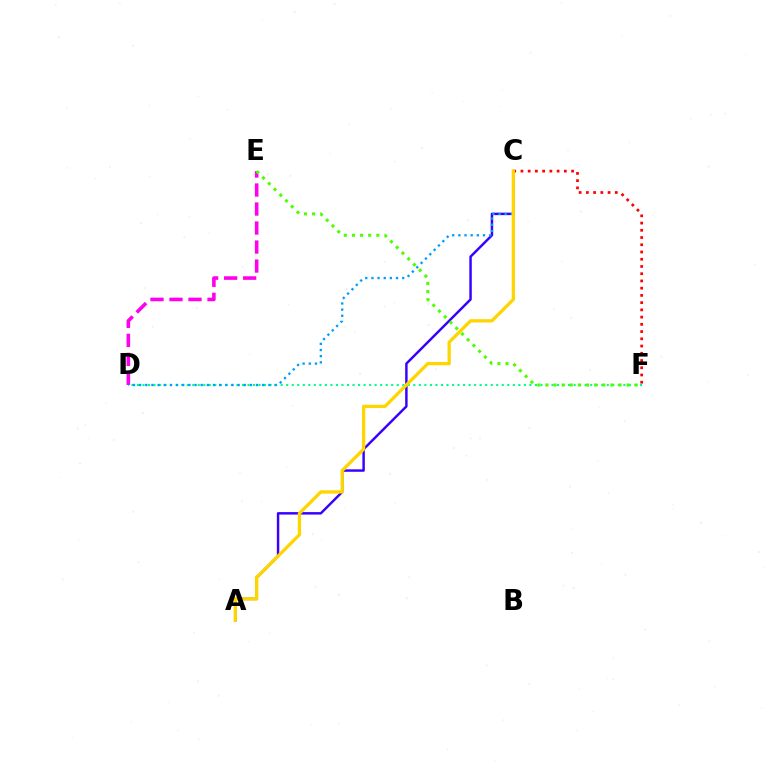{('A', 'C'): [{'color': '#3700ff', 'line_style': 'solid', 'thickness': 1.77}, {'color': '#ffd500', 'line_style': 'solid', 'thickness': 2.37}], ('D', 'F'): [{'color': '#00ff86', 'line_style': 'dotted', 'thickness': 1.5}], ('D', 'E'): [{'color': '#ff00ed', 'line_style': 'dashed', 'thickness': 2.58}], ('C', 'F'): [{'color': '#ff0000', 'line_style': 'dotted', 'thickness': 1.97}], ('C', 'D'): [{'color': '#009eff', 'line_style': 'dotted', 'thickness': 1.67}], ('E', 'F'): [{'color': '#4fff00', 'line_style': 'dotted', 'thickness': 2.21}]}